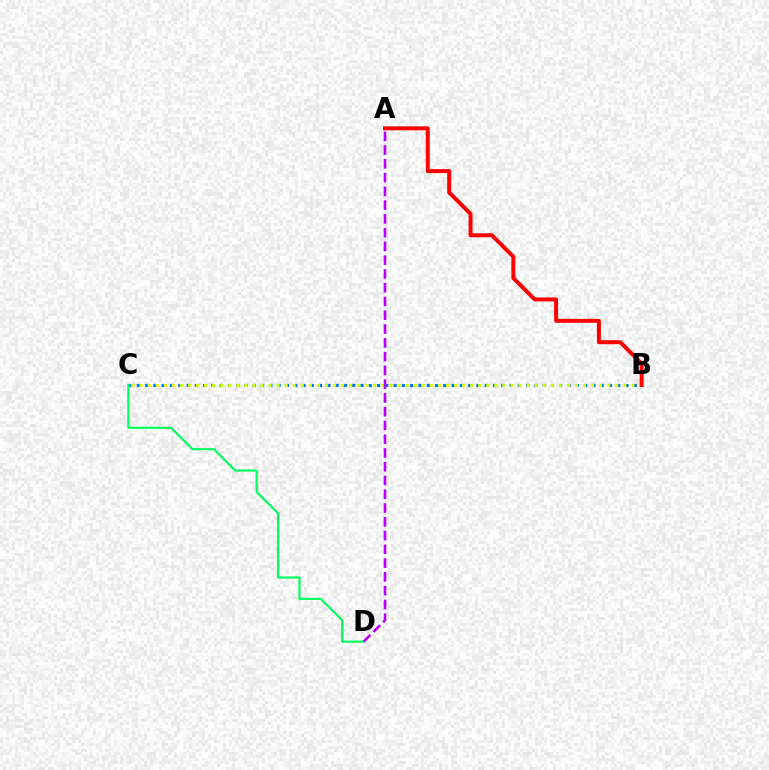{('B', 'C'): [{'color': '#0074ff', 'line_style': 'dotted', 'thickness': 2.25}, {'color': '#d1ff00', 'line_style': 'dotted', 'thickness': 2.19}], ('C', 'D'): [{'color': '#00ff5c', 'line_style': 'solid', 'thickness': 1.57}], ('A', 'B'): [{'color': '#ff0000', 'line_style': 'solid', 'thickness': 2.85}], ('A', 'D'): [{'color': '#b900ff', 'line_style': 'dashed', 'thickness': 1.87}]}